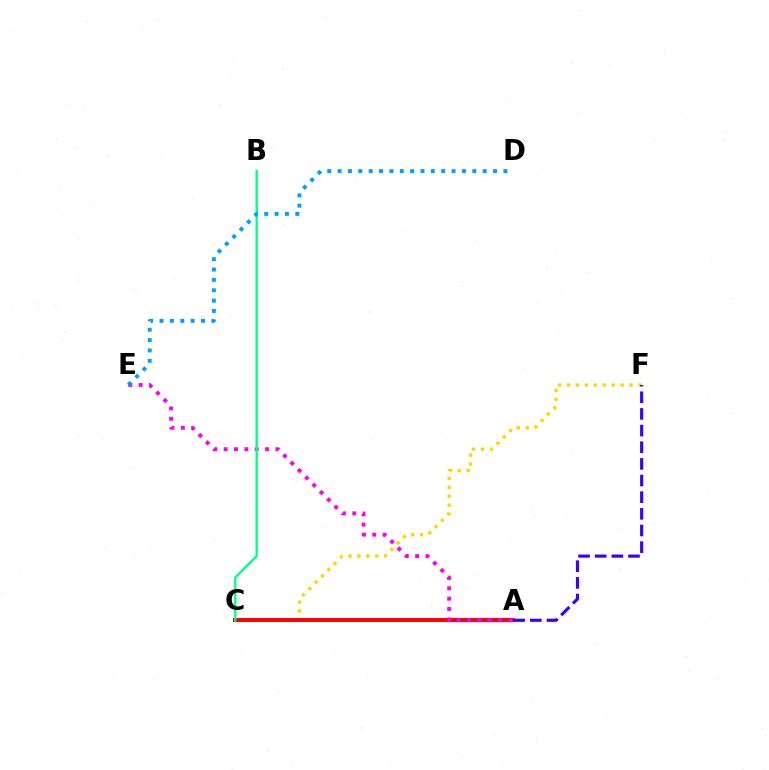{('A', 'C'): [{'color': '#4fff00', 'line_style': 'dotted', 'thickness': 1.92}, {'color': '#ff0000', 'line_style': 'solid', 'thickness': 2.85}], ('C', 'F'): [{'color': '#ffd500', 'line_style': 'dotted', 'thickness': 2.43}], ('A', 'E'): [{'color': '#ff00ed', 'line_style': 'dotted', 'thickness': 2.81}], ('B', 'C'): [{'color': '#00ff86', 'line_style': 'solid', 'thickness': 1.7}], ('A', 'F'): [{'color': '#3700ff', 'line_style': 'dashed', 'thickness': 2.26}], ('D', 'E'): [{'color': '#009eff', 'line_style': 'dotted', 'thickness': 2.82}]}